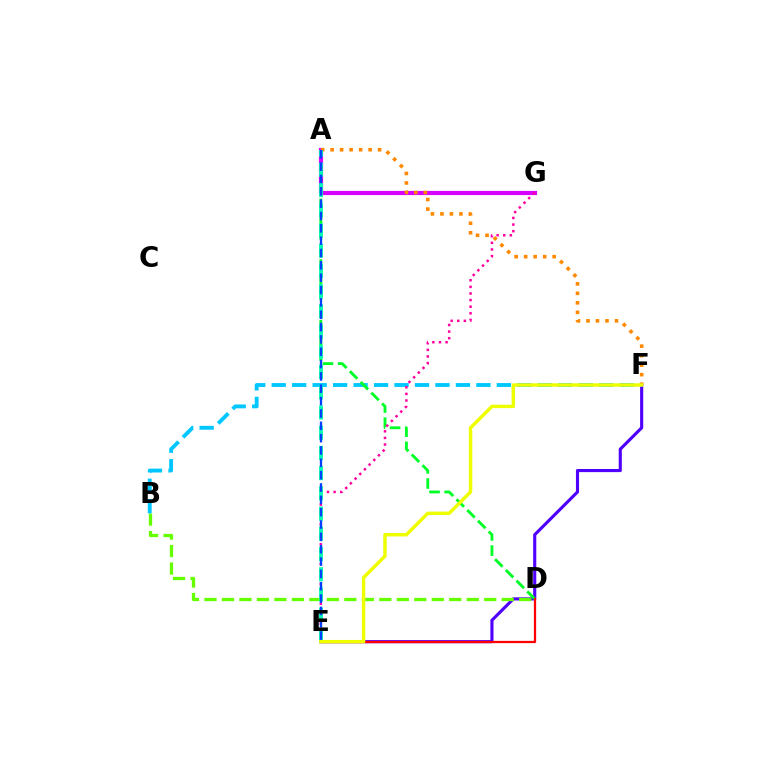{('E', 'F'): [{'color': '#4f00ff', 'line_style': 'solid', 'thickness': 2.25}, {'color': '#eeff00', 'line_style': 'solid', 'thickness': 2.46}], ('B', 'D'): [{'color': '#66ff00', 'line_style': 'dashed', 'thickness': 2.38}], ('B', 'F'): [{'color': '#00c7ff', 'line_style': 'dashed', 'thickness': 2.78}], ('A', 'D'): [{'color': '#00ff27', 'line_style': 'dashed', 'thickness': 2.06}], ('A', 'G'): [{'color': '#d600ff', 'line_style': 'solid', 'thickness': 3.0}], ('E', 'G'): [{'color': '#ff00a0', 'line_style': 'dotted', 'thickness': 1.8}], ('D', 'E'): [{'color': '#ff0000', 'line_style': 'solid', 'thickness': 1.62}], ('A', 'F'): [{'color': '#ff8800', 'line_style': 'dotted', 'thickness': 2.58}], ('A', 'E'): [{'color': '#00ffaf', 'line_style': 'dashed', 'thickness': 2.75}, {'color': '#003fff', 'line_style': 'dashed', 'thickness': 1.68}]}